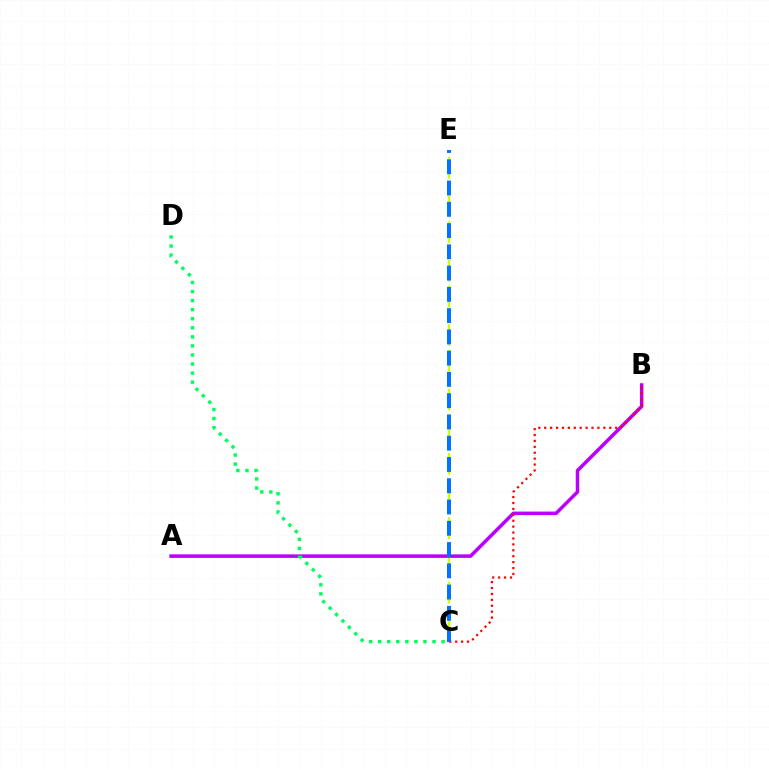{('C', 'E'): [{'color': '#d1ff00', 'line_style': 'dashed', 'thickness': 1.75}, {'color': '#0074ff', 'line_style': 'dashed', 'thickness': 2.89}], ('A', 'B'): [{'color': '#b900ff', 'line_style': 'solid', 'thickness': 2.52}], ('B', 'C'): [{'color': '#ff0000', 'line_style': 'dotted', 'thickness': 1.61}], ('C', 'D'): [{'color': '#00ff5c', 'line_style': 'dotted', 'thickness': 2.46}]}